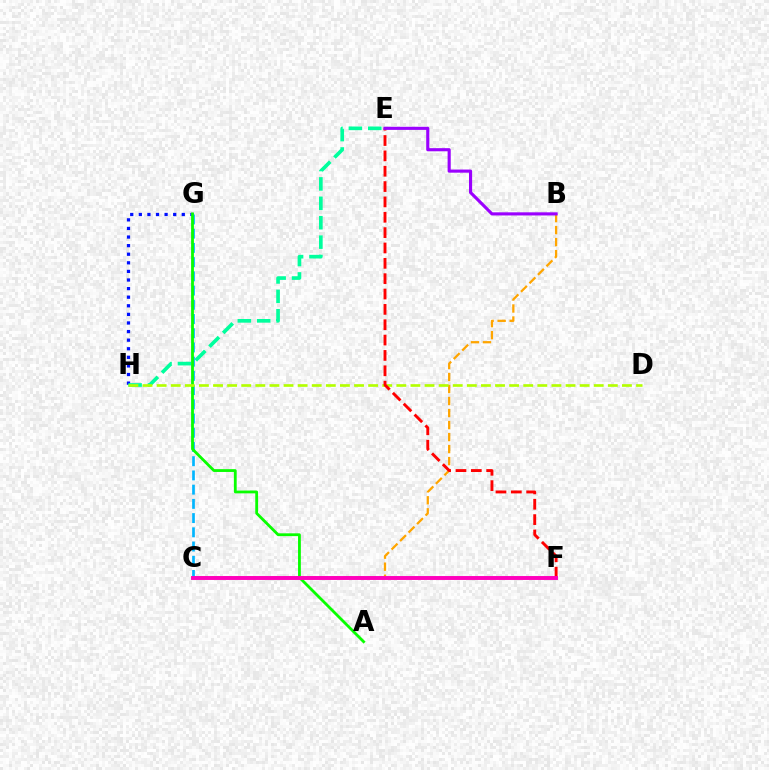{('G', 'H'): [{'color': '#0010ff', 'line_style': 'dotted', 'thickness': 2.33}], ('B', 'C'): [{'color': '#ffa500', 'line_style': 'dashed', 'thickness': 1.63}], ('C', 'G'): [{'color': '#00b5ff', 'line_style': 'dashed', 'thickness': 1.93}], ('E', 'H'): [{'color': '#00ff9d', 'line_style': 'dashed', 'thickness': 2.64}], ('A', 'G'): [{'color': '#08ff00', 'line_style': 'solid', 'thickness': 2.02}], ('D', 'H'): [{'color': '#b3ff00', 'line_style': 'dashed', 'thickness': 1.92}], ('E', 'F'): [{'color': '#ff0000', 'line_style': 'dashed', 'thickness': 2.09}], ('C', 'F'): [{'color': '#ff00bd', 'line_style': 'solid', 'thickness': 2.82}], ('B', 'E'): [{'color': '#9b00ff', 'line_style': 'solid', 'thickness': 2.25}]}